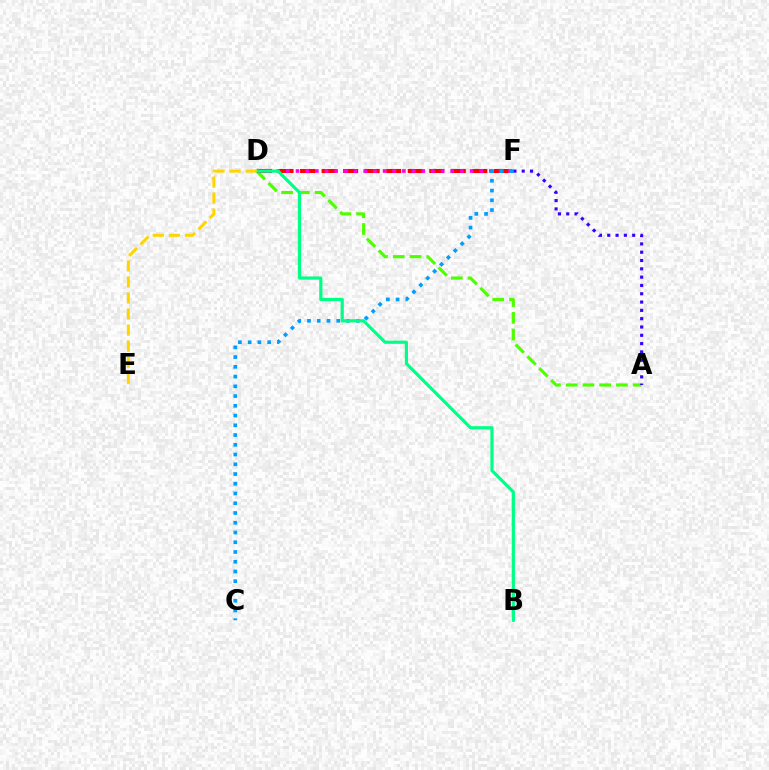{('A', 'D'): [{'color': '#4fff00', 'line_style': 'dashed', 'thickness': 2.27}], ('D', 'F'): [{'color': '#ff0000', 'line_style': 'dashed', 'thickness': 2.92}, {'color': '#ff00ed', 'line_style': 'dotted', 'thickness': 2.63}], ('C', 'F'): [{'color': '#009eff', 'line_style': 'dotted', 'thickness': 2.65}], ('A', 'F'): [{'color': '#3700ff', 'line_style': 'dotted', 'thickness': 2.26}], ('B', 'D'): [{'color': '#00ff86', 'line_style': 'solid', 'thickness': 2.29}], ('D', 'E'): [{'color': '#ffd500', 'line_style': 'dashed', 'thickness': 2.18}]}